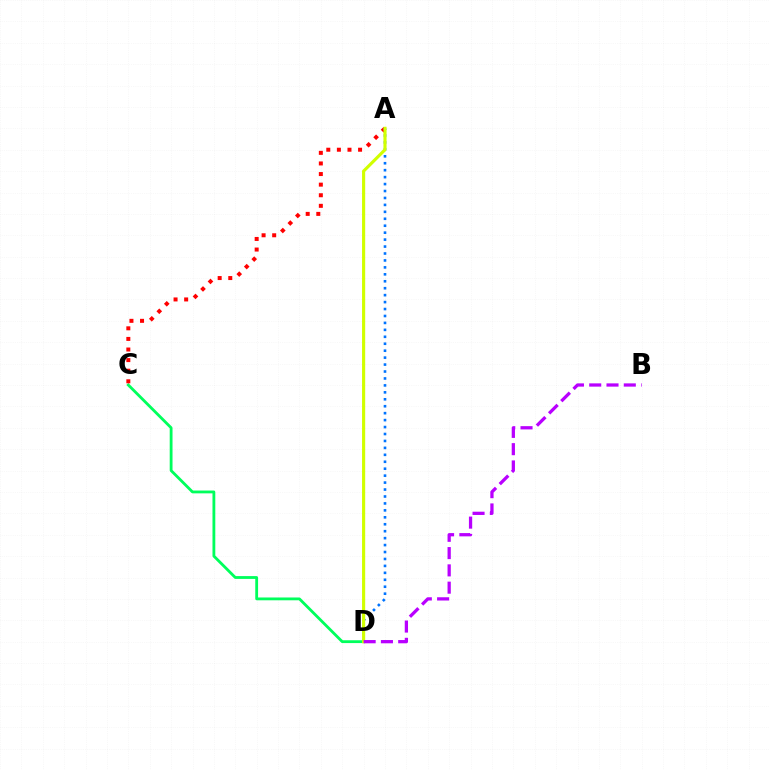{('C', 'D'): [{'color': '#00ff5c', 'line_style': 'solid', 'thickness': 2.03}], ('A', 'C'): [{'color': '#ff0000', 'line_style': 'dotted', 'thickness': 2.88}], ('A', 'D'): [{'color': '#0074ff', 'line_style': 'dotted', 'thickness': 1.89}, {'color': '#d1ff00', 'line_style': 'solid', 'thickness': 2.26}], ('B', 'D'): [{'color': '#b900ff', 'line_style': 'dashed', 'thickness': 2.35}]}